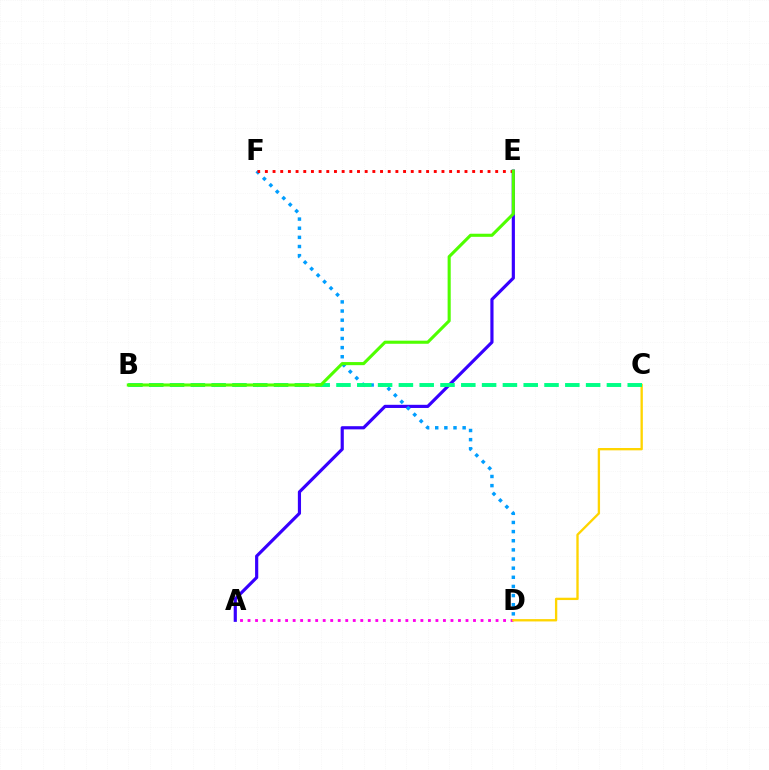{('A', 'E'): [{'color': '#3700ff', 'line_style': 'solid', 'thickness': 2.28}], ('D', 'F'): [{'color': '#009eff', 'line_style': 'dotted', 'thickness': 2.48}], ('A', 'D'): [{'color': '#ff00ed', 'line_style': 'dotted', 'thickness': 2.04}], ('E', 'F'): [{'color': '#ff0000', 'line_style': 'dotted', 'thickness': 2.09}], ('C', 'D'): [{'color': '#ffd500', 'line_style': 'solid', 'thickness': 1.68}], ('B', 'C'): [{'color': '#00ff86', 'line_style': 'dashed', 'thickness': 2.83}], ('B', 'E'): [{'color': '#4fff00', 'line_style': 'solid', 'thickness': 2.23}]}